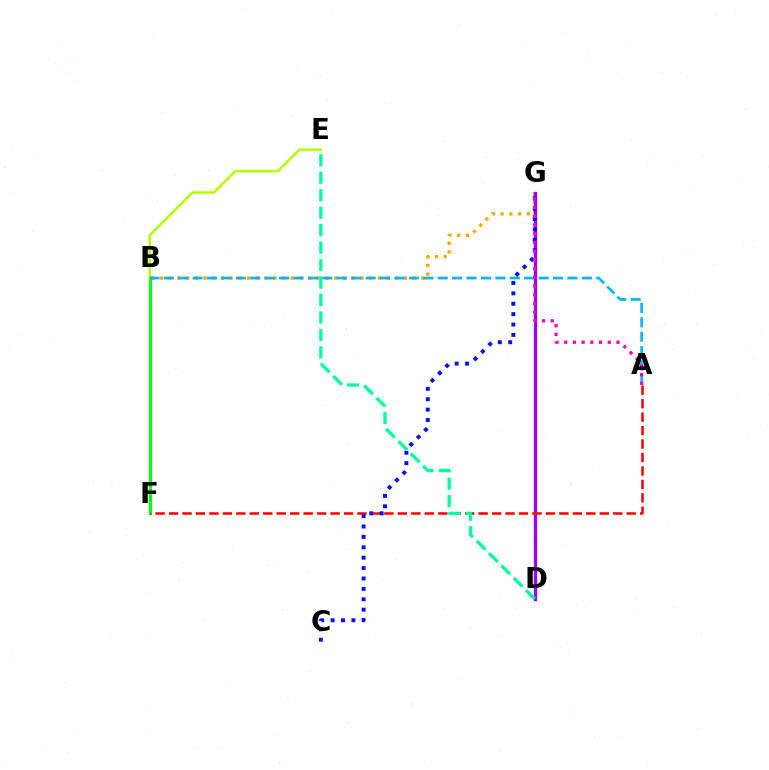{('B', 'G'): [{'color': '#ffa500', 'line_style': 'dotted', 'thickness': 2.37}], ('B', 'F'): [{'color': '#08ff00', 'line_style': 'solid', 'thickness': 2.26}], ('B', 'E'): [{'color': '#b3ff00', 'line_style': 'solid', 'thickness': 1.86}], ('A', 'B'): [{'color': '#00b5ff', 'line_style': 'dashed', 'thickness': 1.96}], ('D', 'G'): [{'color': '#9b00ff', 'line_style': 'solid', 'thickness': 2.4}], ('A', 'F'): [{'color': '#ff0000', 'line_style': 'dashed', 'thickness': 1.83}], ('C', 'G'): [{'color': '#0010ff', 'line_style': 'dotted', 'thickness': 2.83}], ('A', 'G'): [{'color': '#ff00bd', 'line_style': 'dotted', 'thickness': 2.37}], ('D', 'E'): [{'color': '#00ff9d', 'line_style': 'dashed', 'thickness': 2.37}]}